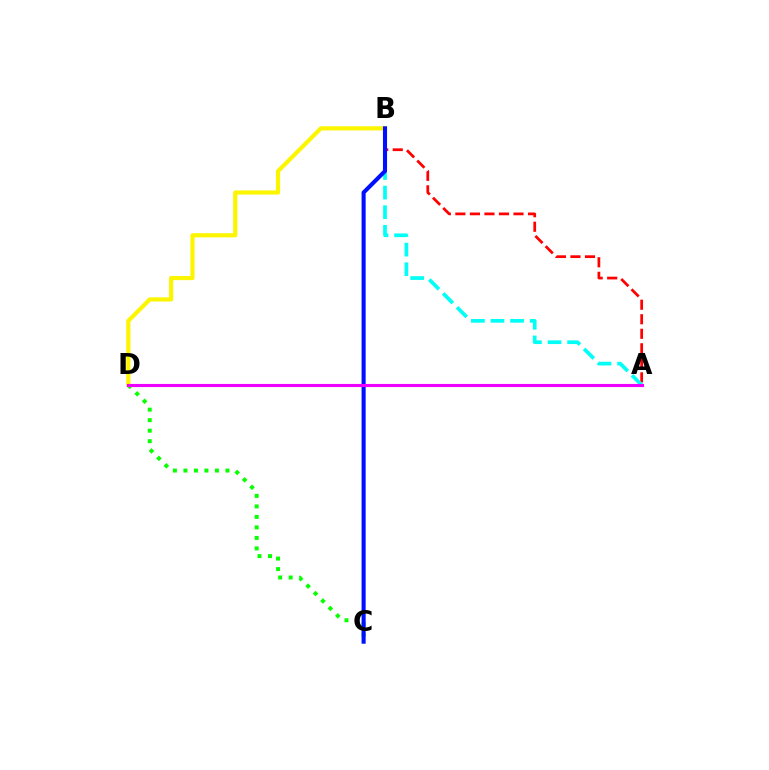{('A', 'B'): [{'color': '#ff0000', 'line_style': 'dashed', 'thickness': 1.97}, {'color': '#00fff6', 'line_style': 'dashed', 'thickness': 2.66}], ('C', 'D'): [{'color': '#08ff00', 'line_style': 'dotted', 'thickness': 2.85}], ('B', 'D'): [{'color': '#fcf500', 'line_style': 'solid', 'thickness': 2.99}], ('B', 'C'): [{'color': '#0010ff', 'line_style': 'solid', 'thickness': 2.94}], ('A', 'D'): [{'color': '#ee00ff', 'line_style': 'solid', 'thickness': 2.25}]}